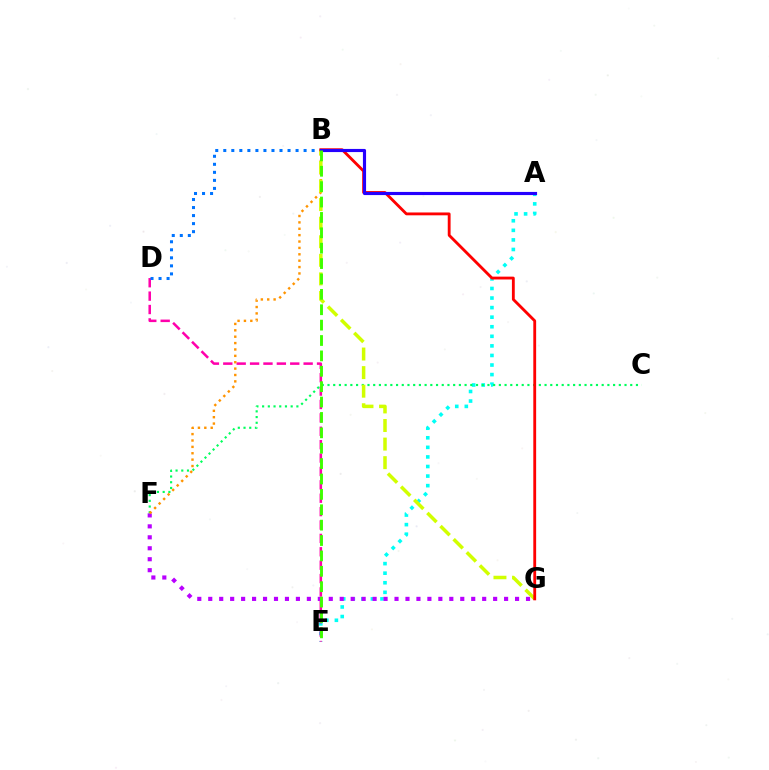{('A', 'E'): [{'color': '#00fff6', 'line_style': 'dotted', 'thickness': 2.6}], ('F', 'G'): [{'color': '#b900ff', 'line_style': 'dotted', 'thickness': 2.98}], ('D', 'E'): [{'color': '#ff00ac', 'line_style': 'dashed', 'thickness': 1.82}], ('C', 'F'): [{'color': '#00ff5c', 'line_style': 'dotted', 'thickness': 1.55}], ('B', 'F'): [{'color': '#ff9400', 'line_style': 'dotted', 'thickness': 1.73}], ('B', 'D'): [{'color': '#0074ff', 'line_style': 'dotted', 'thickness': 2.18}], ('B', 'G'): [{'color': '#d1ff00', 'line_style': 'dashed', 'thickness': 2.52}, {'color': '#ff0000', 'line_style': 'solid', 'thickness': 2.04}], ('A', 'B'): [{'color': '#2500ff', 'line_style': 'solid', 'thickness': 2.26}], ('B', 'E'): [{'color': '#3dff00', 'line_style': 'dashed', 'thickness': 2.09}]}